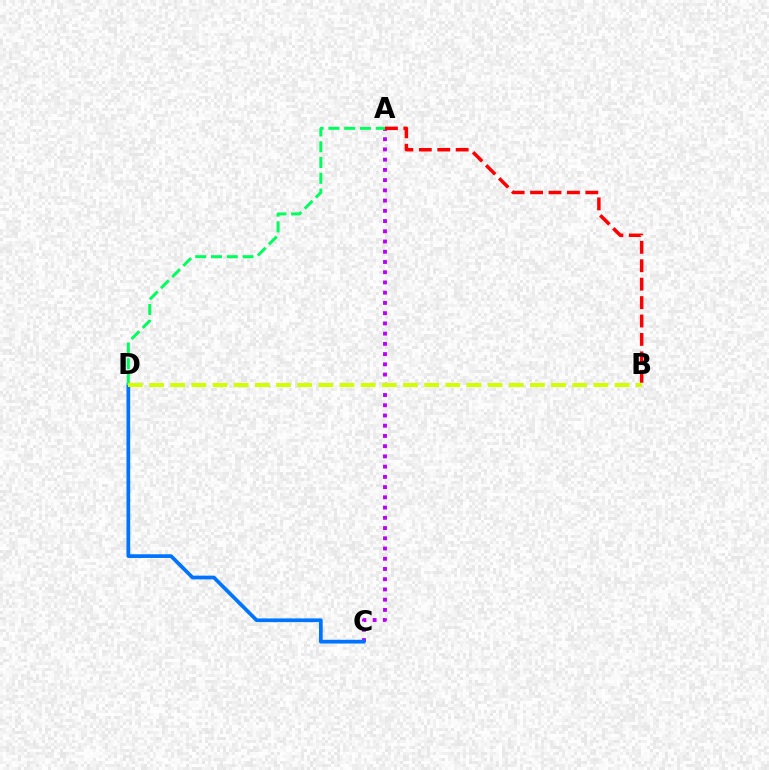{('A', 'C'): [{'color': '#b900ff', 'line_style': 'dotted', 'thickness': 2.78}], ('C', 'D'): [{'color': '#0074ff', 'line_style': 'solid', 'thickness': 2.68}], ('A', 'D'): [{'color': '#00ff5c', 'line_style': 'dashed', 'thickness': 2.14}], ('A', 'B'): [{'color': '#ff0000', 'line_style': 'dashed', 'thickness': 2.5}], ('B', 'D'): [{'color': '#d1ff00', 'line_style': 'dashed', 'thickness': 2.87}]}